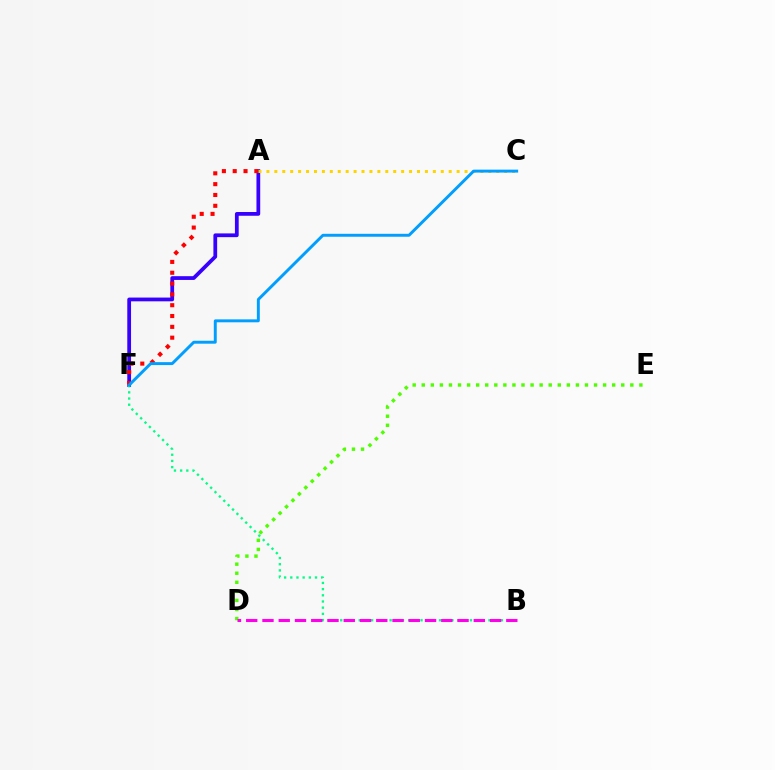{('A', 'F'): [{'color': '#3700ff', 'line_style': 'solid', 'thickness': 2.7}, {'color': '#ff0000', 'line_style': 'dotted', 'thickness': 2.94}], ('B', 'F'): [{'color': '#00ff86', 'line_style': 'dotted', 'thickness': 1.68}], ('D', 'E'): [{'color': '#4fff00', 'line_style': 'dotted', 'thickness': 2.46}], ('A', 'C'): [{'color': '#ffd500', 'line_style': 'dotted', 'thickness': 2.15}], ('B', 'D'): [{'color': '#ff00ed', 'line_style': 'dashed', 'thickness': 2.21}], ('C', 'F'): [{'color': '#009eff', 'line_style': 'solid', 'thickness': 2.11}]}